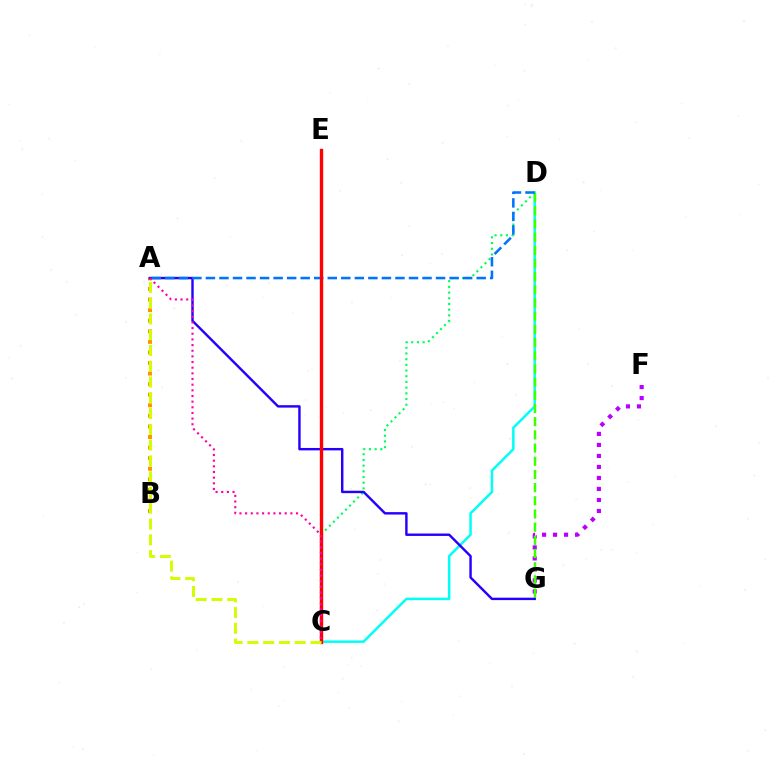{('C', 'D'): [{'color': '#00fff6', 'line_style': 'solid', 'thickness': 1.79}, {'color': '#00ff5c', 'line_style': 'dotted', 'thickness': 1.55}], ('F', 'G'): [{'color': '#b900ff', 'line_style': 'dotted', 'thickness': 2.99}], ('A', 'B'): [{'color': '#ff9400', 'line_style': 'dotted', 'thickness': 2.87}], ('D', 'G'): [{'color': '#3dff00', 'line_style': 'dashed', 'thickness': 1.79}], ('A', 'G'): [{'color': '#2500ff', 'line_style': 'solid', 'thickness': 1.74}], ('A', 'D'): [{'color': '#0074ff', 'line_style': 'dashed', 'thickness': 1.84}], ('C', 'E'): [{'color': '#ff0000', 'line_style': 'solid', 'thickness': 2.41}], ('A', 'C'): [{'color': '#d1ff00', 'line_style': 'dashed', 'thickness': 2.14}, {'color': '#ff00ac', 'line_style': 'dotted', 'thickness': 1.54}]}